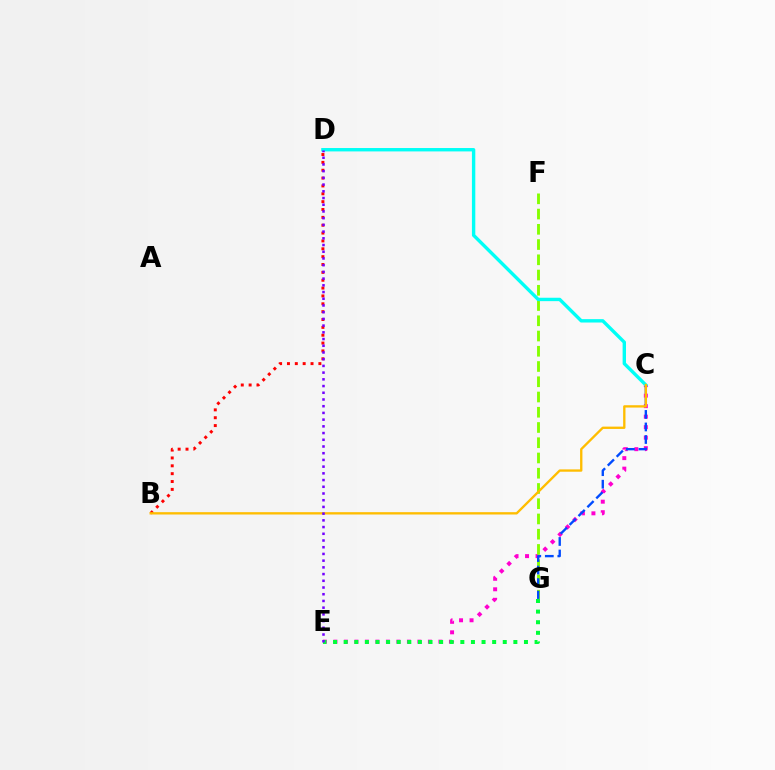{('B', 'D'): [{'color': '#ff0000', 'line_style': 'dotted', 'thickness': 2.13}], ('C', 'E'): [{'color': '#ff00cf', 'line_style': 'dotted', 'thickness': 2.85}], ('F', 'G'): [{'color': '#84ff00', 'line_style': 'dashed', 'thickness': 2.07}], ('C', 'G'): [{'color': '#004bff', 'line_style': 'dashed', 'thickness': 1.7}], ('C', 'D'): [{'color': '#00fff6', 'line_style': 'solid', 'thickness': 2.43}], ('E', 'G'): [{'color': '#00ff39', 'line_style': 'dotted', 'thickness': 2.88}], ('B', 'C'): [{'color': '#ffbd00', 'line_style': 'solid', 'thickness': 1.68}], ('D', 'E'): [{'color': '#7200ff', 'line_style': 'dotted', 'thickness': 1.82}]}